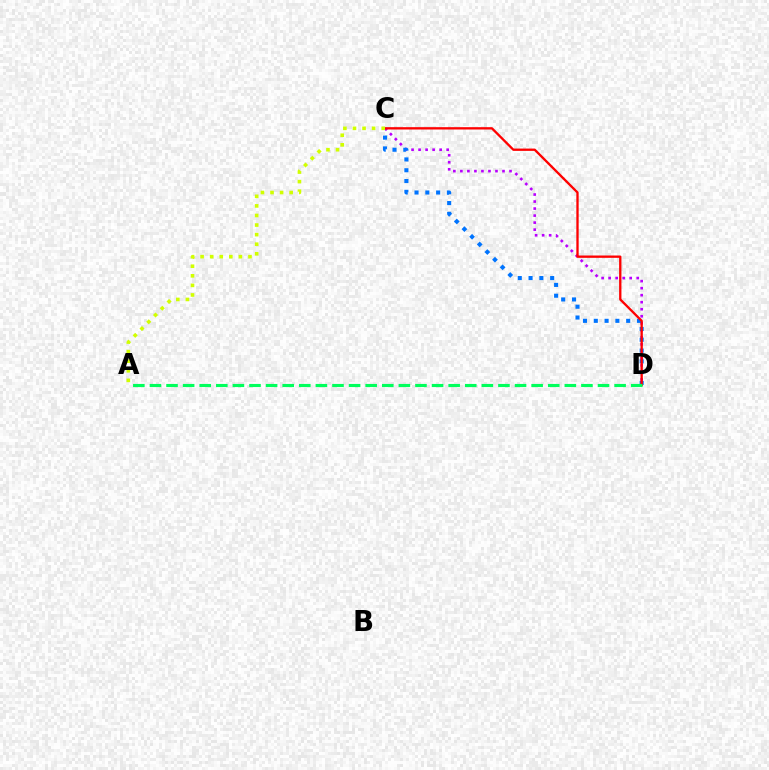{('C', 'D'): [{'color': '#b900ff', 'line_style': 'dotted', 'thickness': 1.91}, {'color': '#0074ff', 'line_style': 'dotted', 'thickness': 2.93}, {'color': '#ff0000', 'line_style': 'solid', 'thickness': 1.67}], ('A', 'C'): [{'color': '#d1ff00', 'line_style': 'dotted', 'thickness': 2.6}], ('A', 'D'): [{'color': '#00ff5c', 'line_style': 'dashed', 'thickness': 2.25}]}